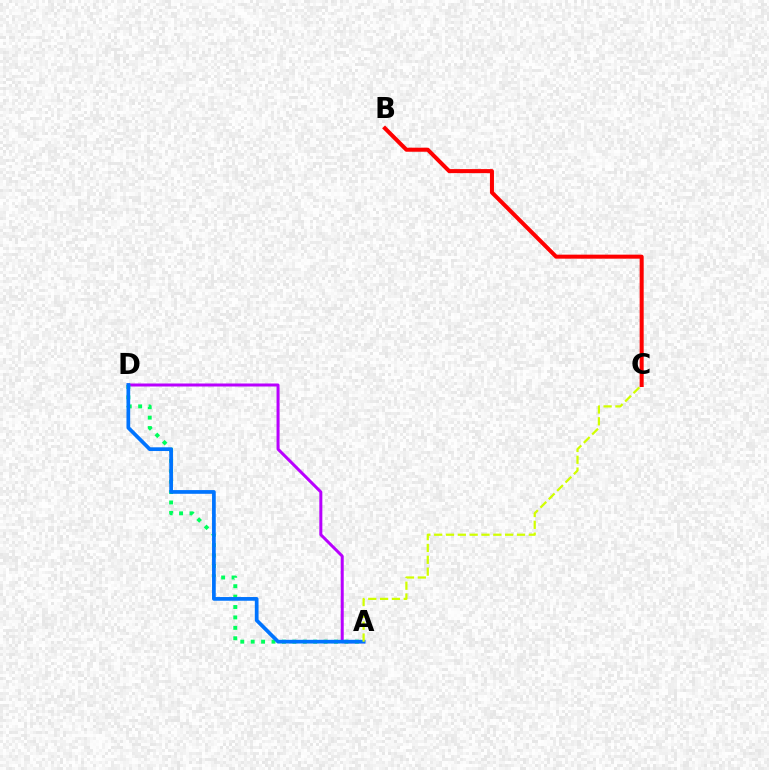{('A', 'D'): [{'color': '#b900ff', 'line_style': 'solid', 'thickness': 2.17}, {'color': '#00ff5c', 'line_style': 'dotted', 'thickness': 2.83}, {'color': '#0074ff', 'line_style': 'solid', 'thickness': 2.67}], ('B', 'C'): [{'color': '#ff0000', 'line_style': 'solid', 'thickness': 2.9}], ('A', 'C'): [{'color': '#d1ff00', 'line_style': 'dashed', 'thickness': 1.61}]}